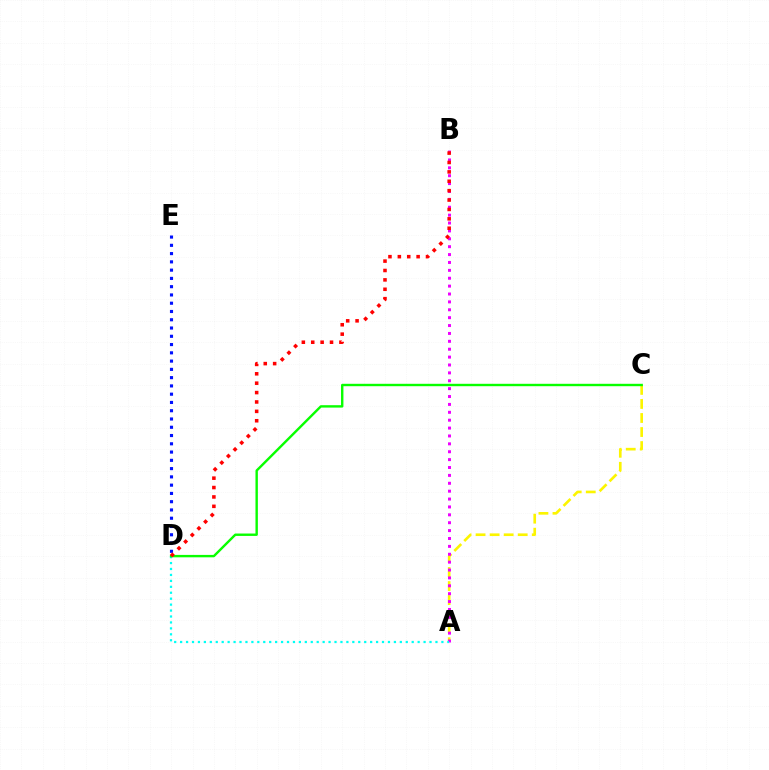{('A', 'C'): [{'color': '#fcf500', 'line_style': 'dashed', 'thickness': 1.91}], ('A', 'B'): [{'color': '#ee00ff', 'line_style': 'dotted', 'thickness': 2.14}], ('A', 'D'): [{'color': '#00fff6', 'line_style': 'dotted', 'thickness': 1.61}], ('C', 'D'): [{'color': '#08ff00', 'line_style': 'solid', 'thickness': 1.73}], ('D', 'E'): [{'color': '#0010ff', 'line_style': 'dotted', 'thickness': 2.25}], ('B', 'D'): [{'color': '#ff0000', 'line_style': 'dotted', 'thickness': 2.55}]}